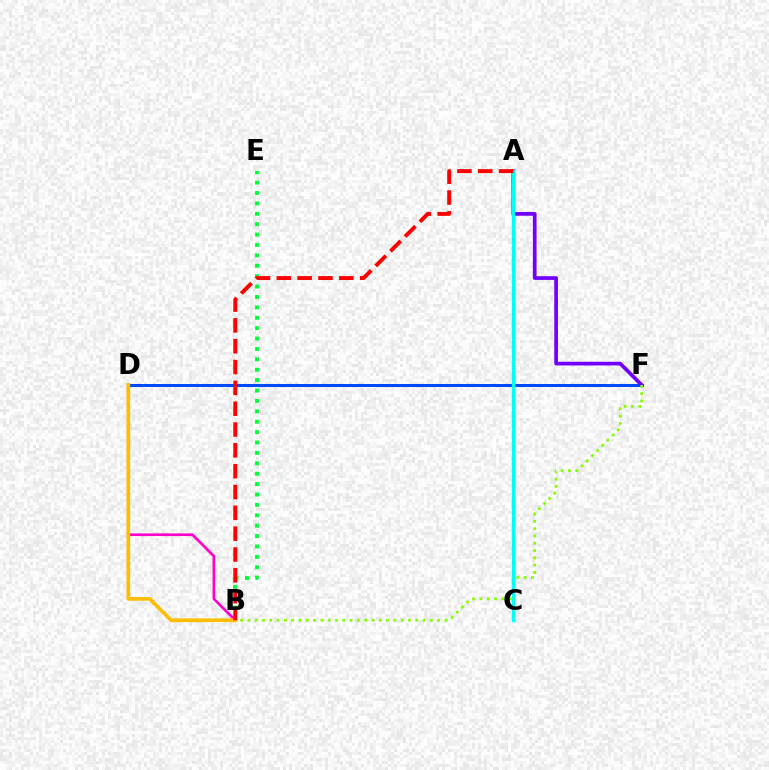{('B', 'D'): [{'color': '#ff00cf', 'line_style': 'solid', 'thickness': 1.93}, {'color': '#ffbd00', 'line_style': 'solid', 'thickness': 2.68}], ('D', 'F'): [{'color': '#004bff', 'line_style': 'solid', 'thickness': 2.18}], ('A', 'F'): [{'color': '#7200ff', 'line_style': 'solid', 'thickness': 2.67}], ('B', 'F'): [{'color': '#84ff00', 'line_style': 'dotted', 'thickness': 1.98}], ('B', 'E'): [{'color': '#00ff39', 'line_style': 'dotted', 'thickness': 2.82}], ('A', 'C'): [{'color': '#00fff6', 'line_style': 'solid', 'thickness': 2.46}], ('A', 'B'): [{'color': '#ff0000', 'line_style': 'dashed', 'thickness': 2.83}]}